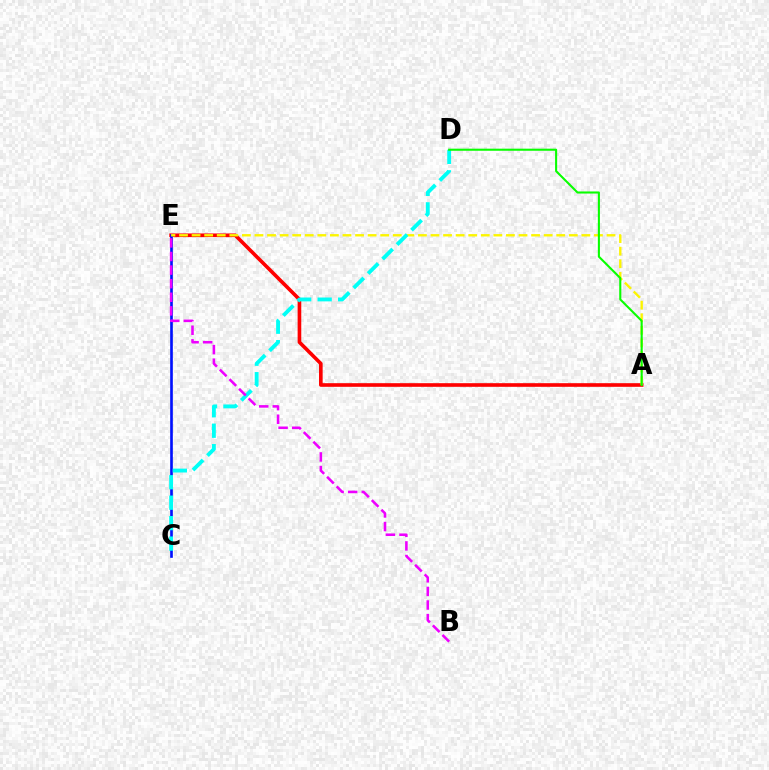{('A', 'E'): [{'color': '#ff0000', 'line_style': 'solid', 'thickness': 2.62}, {'color': '#fcf500', 'line_style': 'dashed', 'thickness': 1.71}], ('C', 'E'): [{'color': '#0010ff', 'line_style': 'solid', 'thickness': 1.91}], ('C', 'D'): [{'color': '#00fff6', 'line_style': 'dashed', 'thickness': 2.78}], ('A', 'D'): [{'color': '#08ff00', 'line_style': 'solid', 'thickness': 1.51}], ('B', 'E'): [{'color': '#ee00ff', 'line_style': 'dashed', 'thickness': 1.85}]}